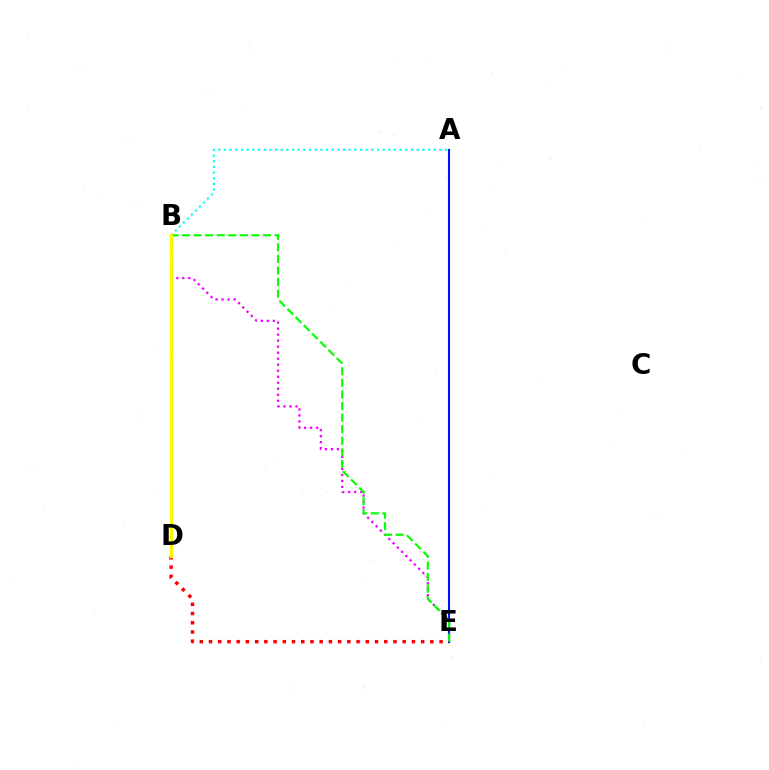{('B', 'E'): [{'color': '#ee00ff', 'line_style': 'dotted', 'thickness': 1.63}, {'color': '#08ff00', 'line_style': 'dashed', 'thickness': 1.57}], ('D', 'E'): [{'color': '#ff0000', 'line_style': 'dotted', 'thickness': 2.51}], ('A', 'E'): [{'color': '#0010ff', 'line_style': 'solid', 'thickness': 1.51}], ('A', 'B'): [{'color': '#00fff6', 'line_style': 'dotted', 'thickness': 1.54}], ('B', 'D'): [{'color': '#fcf500', 'line_style': 'solid', 'thickness': 2.28}]}